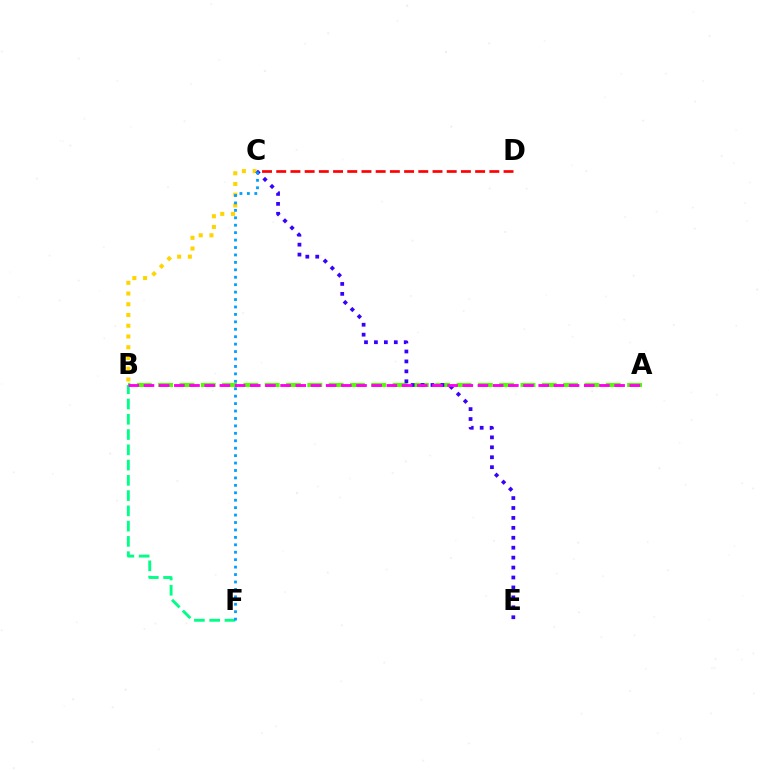{('A', 'B'): [{'color': '#4fff00', 'line_style': 'dashed', 'thickness': 2.9}, {'color': '#ff00ed', 'line_style': 'dashed', 'thickness': 2.06}], ('B', 'C'): [{'color': '#ffd500', 'line_style': 'dotted', 'thickness': 2.92}], ('C', 'D'): [{'color': '#ff0000', 'line_style': 'dashed', 'thickness': 1.93}], ('B', 'F'): [{'color': '#00ff86', 'line_style': 'dashed', 'thickness': 2.07}], ('C', 'E'): [{'color': '#3700ff', 'line_style': 'dotted', 'thickness': 2.7}], ('C', 'F'): [{'color': '#009eff', 'line_style': 'dotted', 'thickness': 2.02}]}